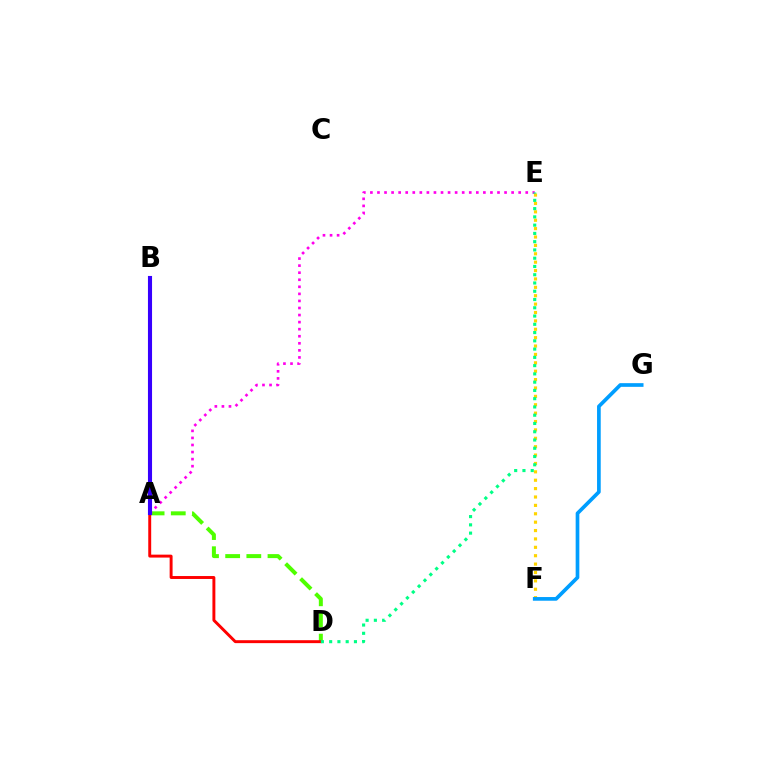{('E', 'F'): [{'color': '#ffd500', 'line_style': 'dotted', 'thickness': 2.28}], ('A', 'D'): [{'color': '#4fff00', 'line_style': 'dashed', 'thickness': 2.87}, {'color': '#ff0000', 'line_style': 'solid', 'thickness': 2.11}], ('A', 'E'): [{'color': '#ff00ed', 'line_style': 'dotted', 'thickness': 1.92}], ('F', 'G'): [{'color': '#009eff', 'line_style': 'solid', 'thickness': 2.65}], ('D', 'E'): [{'color': '#00ff86', 'line_style': 'dotted', 'thickness': 2.25}], ('A', 'B'): [{'color': '#3700ff', 'line_style': 'solid', 'thickness': 2.95}]}